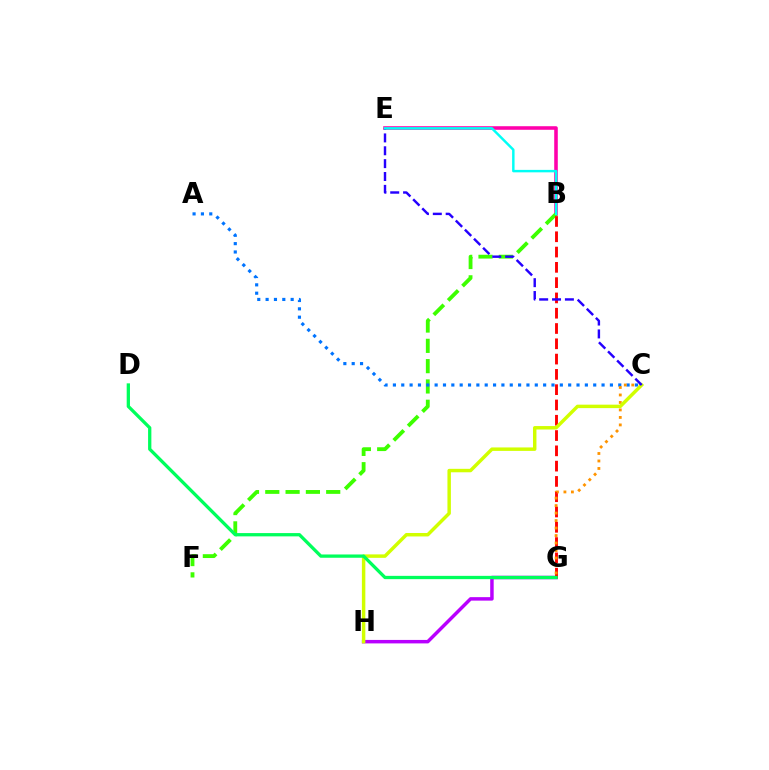{('B', 'E'): [{'color': '#ff00ac', 'line_style': 'solid', 'thickness': 2.57}, {'color': '#00fff6', 'line_style': 'solid', 'thickness': 1.77}], ('G', 'H'): [{'color': '#b900ff', 'line_style': 'solid', 'thickness': 2.5}], ('B', 'F'): [{'color': '#3dff00', 'line_style': 'dashed', 'thickness': 2.76}], ('B', 'G'): [{'color': '#ff0000', 'line_style': 'dashed', 'thickness': 2.08}], ('A', 'C'): [{'color': '#0074ff', 'line_style': 'dotted', 'thickness': 2.27}], ('C', 'G'): [{'color': '#ff9400', 'line_style': 'dotted', 'thickness': 2.03}], ('C', 'H'): [{'color': '#d1ff00', 'line_style': 'solid', 'thickness': 2.49}], ('C', 'E'): [{'color': '#2500ff', 'line_style': 'dashed', 'thickness': 1.75}], ('D', 'G'): [{'color': '#00ff5c', 'line_style': 'solid', 'thickness': 2.37}]}